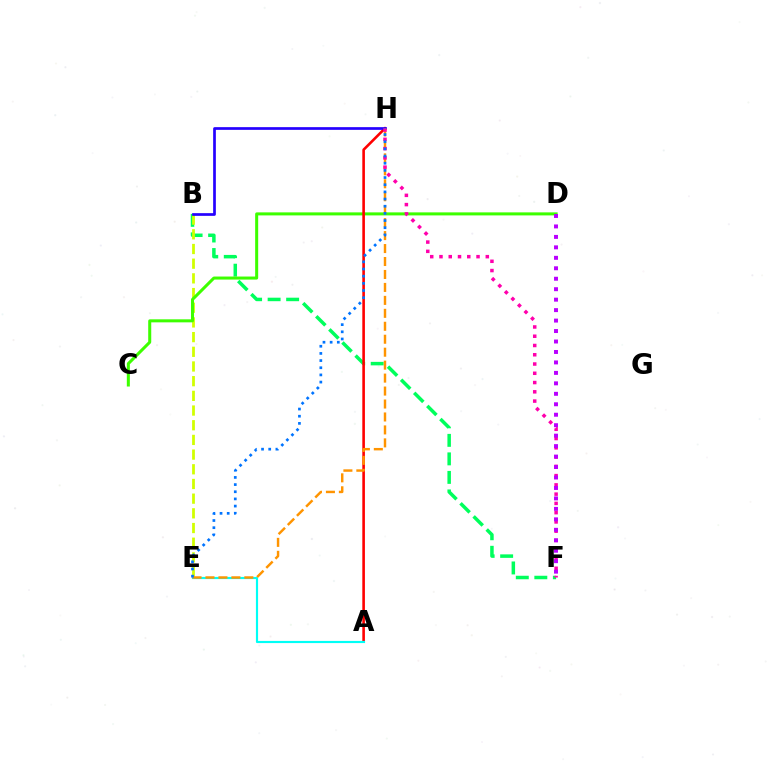{('B', 'F'): [{'color': '#00ff5c', 'line_style': 'dashed', 'thickness': 2.52}], ('B', 'E'): [{'color': '#d1ff00', 'line_style': 'dashed', 'thickness': 2.0}], ('C', 'D'): [{'color': '#3dff00', 'line_style': 'solid', 'thickness': 2.18}], ('A', 'H'): [{'color': '#ff0000', 'line_style': 'solid', 'thickness': 1.88}], ('A', 'E'): [{'color': '#00fff6', 'line_style': 'solid', 'thickness': 1.56}], ('B', 'H'): [{'color': '#2500ff', 'line_style': 'solid', 'thickness': 1.95}], ('E', 'H'): [{'color': '#ff9400', 'line_style': 'dashed', 'thickness': 1.76}, {'color': '#0074ff', 'line_style': 'dotted', 'thickness': 1.95}], ('F', 'H'): [{'color': '#ff00ac', 'line_style': 'dotted', 'thickness': 2.52}], ('D', 'F'): [{'color': '#b900ff', 'line_style': 'dotted', 'thickness': 2.84}]}